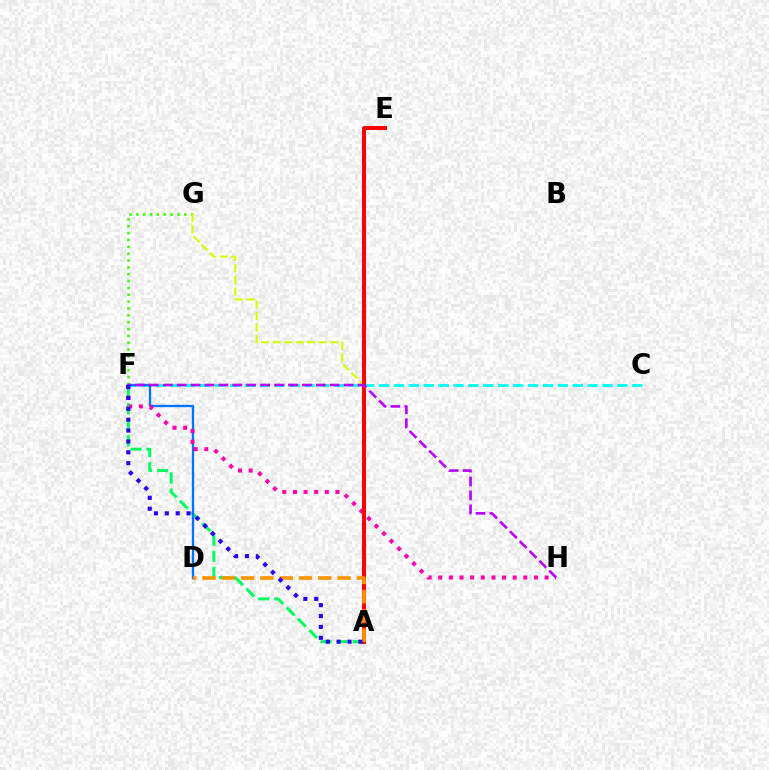{('A', 'F'): [{'color': '#00ff5c', 'line_style': 'dashed', 'thickness': 2.17}, {'color': '#2500ff', 'line_style': 'dotted', 'thickness': 2.95}], ('F', 'G'): [{'color': '#3dff00', 'line_style': 'dotted', 'thickness': 1.86}], ('C', 'F'): [{'color': '#00fff6', 'line_style': 'dashed', 'thickness': 2.02}], ('D', 'F'): [{'color': '#0074ff', 'line_style': 'solid', 'thickness': 1.68}], ('A', 'G'): [{'color': '#d1ff00', 'line_style': 'dashed', 'thickness': 1.57}], ('F', 'H'): [{'color': '#ff00ac', 'line_style': 'dotted', 'thickness': 2.89}, {'color': '#b900ff', 'line_style': 'dashed', 'thickness': 1.89}], ('A', 'E'): [{'color': '#ff0000', 'line_style': 'solid', 'thickness': 2.85}], ('A', 'D'): [{'color': '#ff9400', 'line_style': 'dashed', 'thickness': 2.62}]}